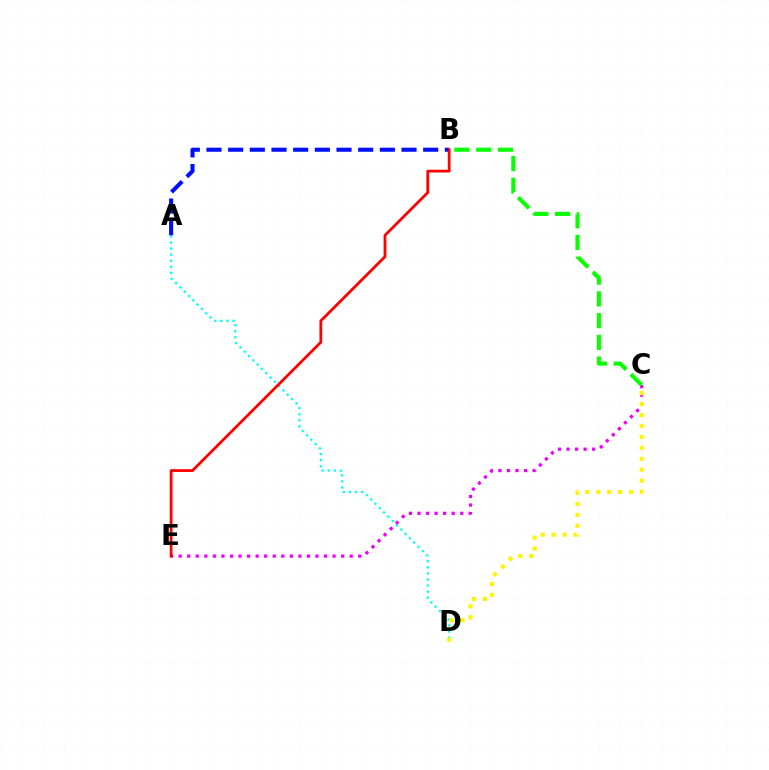{('A', 'D'): [{'color': '#00fff6', 'line_style': 'dotted', 'thickness': 1.65}], ('C', 'E'): [{'color': '#ee00ff', 'line_style': 'dotted', 'thickness': 2.32}], ('B', 'C'): [{'color': '#08ff00', 'line_style': 'dashed', 'thickness': 2.96}], ('C', 'D'): [{'color': '#fcf500', 'line_style': 'dotted', 'thickness': 2.97}], ('A', 'B'): [{'color': '#0010ff', 'line_style': 'dashed', 'thickness': 2.94}], ('B', 'E'): [{'color': '#ff0000', 'line_style': 'solid', 'thickness': 2.0}]}